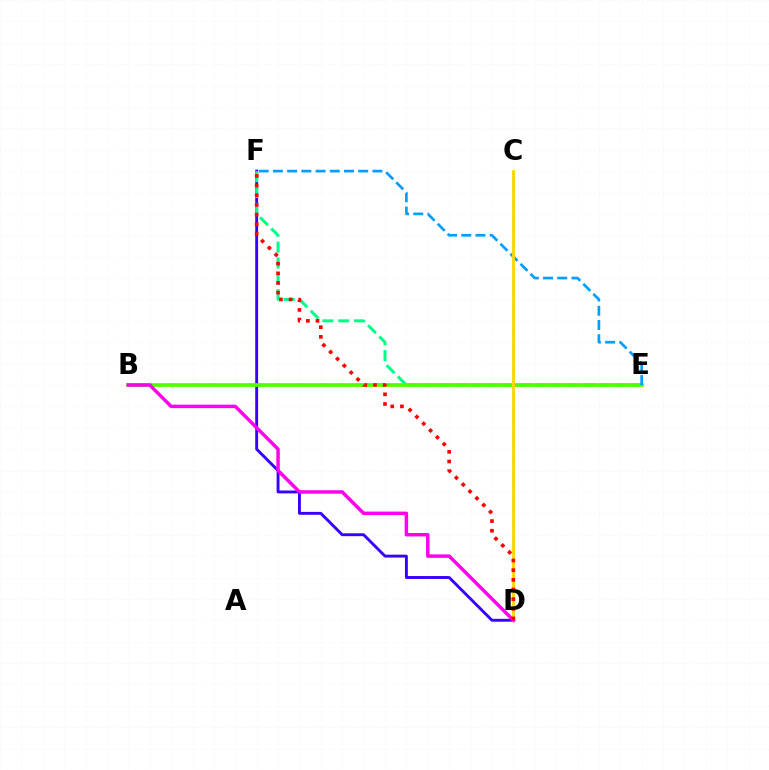{('D', 'F'): [{'color': '#3700ff', 'line_style': 'solid', 'thickness': 2.08}, {'color': '#ff0000', 'line_style': 'dotted', 'thickness': 2.62}], ('E', 'F'): [{'color': '#00ff86', 'line_style': 'dashed', 'thickness': 2.16}, {'color': '#009eff', 'line_style': 'dashed', 'thickness': 1.93}], ('B', 'E'): [{'color': '#4fff00', 'line_style': 'solid', 'thickness': 2.66}], ('C', 'D'): [{'color': '#ffd500', 'line_style': 'solid', 'thickness': 2.04}], ('B', 'D'): [{'color': '#ff00ed', 'line_style': 'solid', 'thickness': 2.5}]}